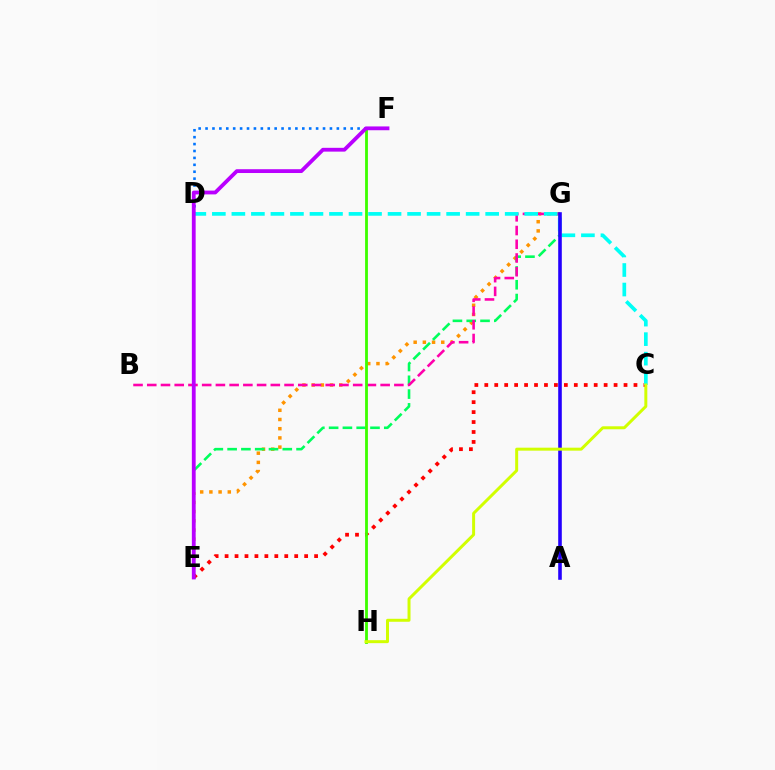{('E', 'G'): [{'color': '#ff9400', 'line_style': 'dotted', 'thickness': 2.5}, {'color': '#00ff5c', 'line_style': 'dashed', 'thickness': 1.87}], ('D', 'F'): [{'color': '#0074ff', 'line_style': 'dotted', 'thickness': 1.88}], ('C', 'E'): [{'color': '#ff0000', 'line_style': 'dotted', 'thickness': 2.7}], ('B', 'G'): [{'color': '#ff00ac', 'line_style': 'dashed', 'thickness': 1.87}], ('C', 'D'): [{'color': '#00fff6', 'line_style': 'dashed', 'thickness': 2.65}], ('F', 'H'): [{'color': '#3dff00', 'line_style': 'solid', 'thickness': 2.03}], ('A', 'G'): [{'color': '#2500ff', 'line_style': 'solid', 'thickness': 2.59}], ('E', 'F'): [{'color': '#b900ff', 'line_style': 'solid', 'thickness': 2.74}], ('C', 'H'): [{'color': '#d1ff00', 'line_style': 'solid', 'thickness': 2.14}]}